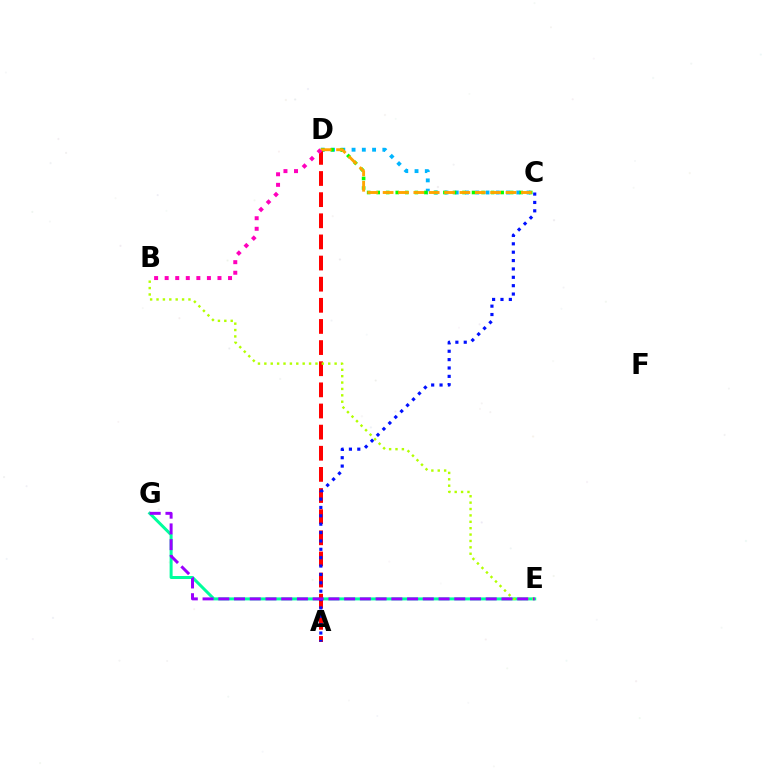{('C', 'D'): [{'color': '#00b5ff', 'line_style': 'dotted', 'thickness': 2.79}, {'color': '#08ff00', 'line_style': 'dotted', 'thickness': 2.59}, {'color': '#ffa500', 'line_style': 'dashed', 'thickness': 2.09}], ('E', 'G'): [{'color': '#00ff9d', 'line_style': 'solid', 'thickness': 2.16}, {'color': '#9b00ff', 'line_style': 'dashed', 'thickness': 2.14}], ('A', 'D'): [{'color': '#ff0000', 'line_style': 'dashed', 'thickness': 2.87}], ('B', 'D'): [{'color': '#ff00bd', 'line_style': 'dotted', 'thickness': 2.87}], ('B', 'E'): [{'color': '#b3ff00', 'line_style': 'dotted', 'thickness': 1.74}], ('A', 'C'): [{'color': '#0010ff', 'line_style': 'dotted', 'thickness': 2.27}]}